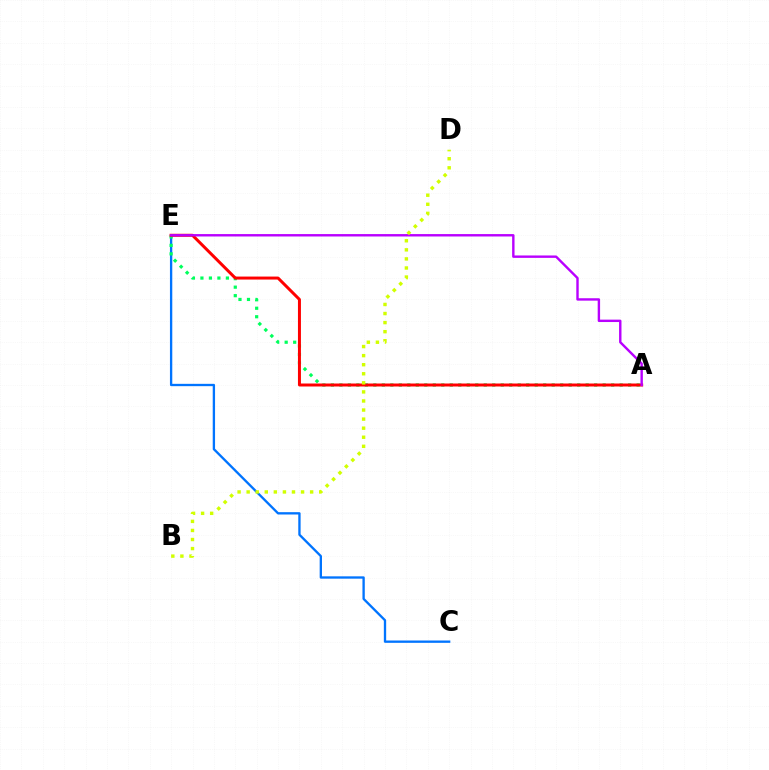{('C', 'E'): [{'color': '#0074ff', 'line_style': 'solid', 'thickness': 1.68}], ('A', 'E'): [{'color': '#00ff5c', 'line_style': 'dotted', 'thickness': 2.31}, {'color': '#ff0000', 'line_style': 'solid', 'thickness': 2.15}, {'color': '#b900ff', 'line_style': 'solid', 'thickness': 1.73}], ('B', 'D'): [{'color': '#d1ff00', 'line_style': 'dotted', 'thickness': 2.46}]}